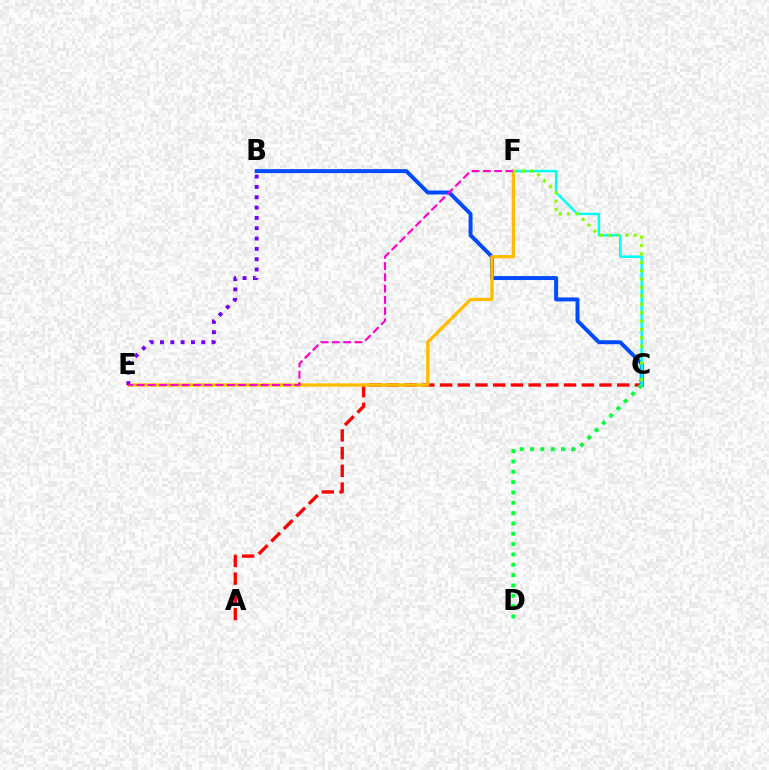{('A', 'C'): [{'color': '#ff0000', 'line_style': 'dashed', 'thickness': 2.41}], ('B', 'C'): [{'color': '#004bff', 'line_style': 'solid', 'thickness': 2.84}], ('E', 'F'): [{'color': '#ffbd00', 'line_style': 'solid', 'thickness': 2.38}, {'color': '#ff00cf', 'line_style': 'dashed', 'thickness': 1.53}], ('B', 'E'): [{'color': '#7200ff', 'line_style': 'dotted', 'thickness': 2.8}], ('C', 'D'): [{'color': '#00ff39', 'line_style': 'dotted', 'thickness': 2.81}], ('C', 'F'): [{'color': '#00fff6', 'line_style': 'solid', 'thickness': 1.78}, {'color': '#84ff00', 'line_style': 'dotted', 'thickness': 2.28}]}